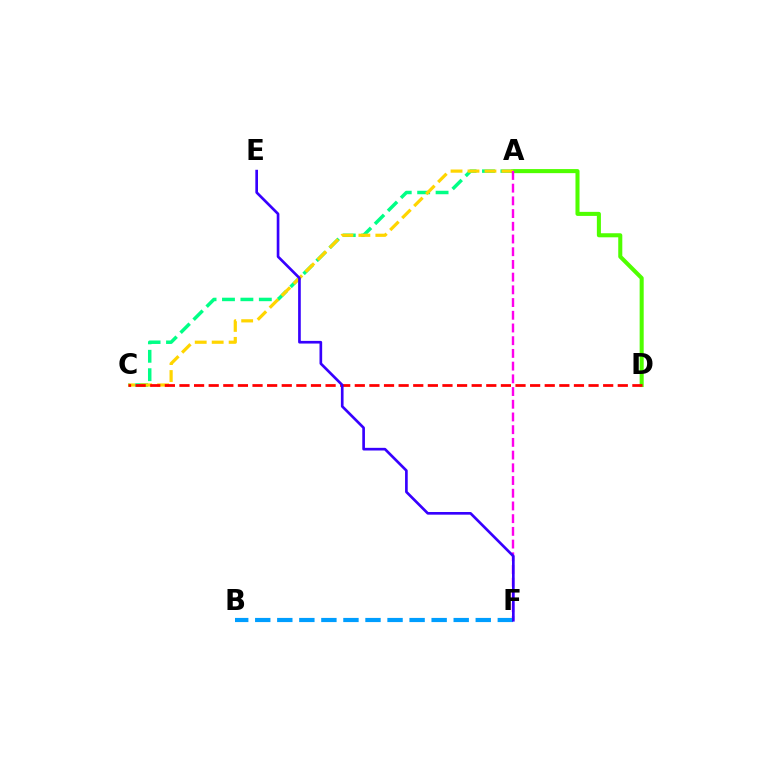{('A', 'D'): [{'color': '#4fff00', 'line_style': 'solid', 'thickness': 2.92}], ('A', 'C'): [{'color': '#00ff86', 'line_style': 'dashed', 'thickness': 2.5}, {'color': '#ffd500', 'line_style': 'dashed', 'thickness': 2.3}], ('A', 'F'): [{'color': '#ff00ed', 'line_style': 'dashed', 'thickness': 1.73}], ('B', 'F'): [{'color': '#009eff', 'line_style': 'dashed', 'thickness': 3.0}], ('C', 'D'): [{'color': '#ff0000', 'line_style': 'dashed', 'thickness': 1.98}], ('E', 'F'): [{'color': '#3700ff', 'line_style': 'solid', 'thickness': 1.92}]}